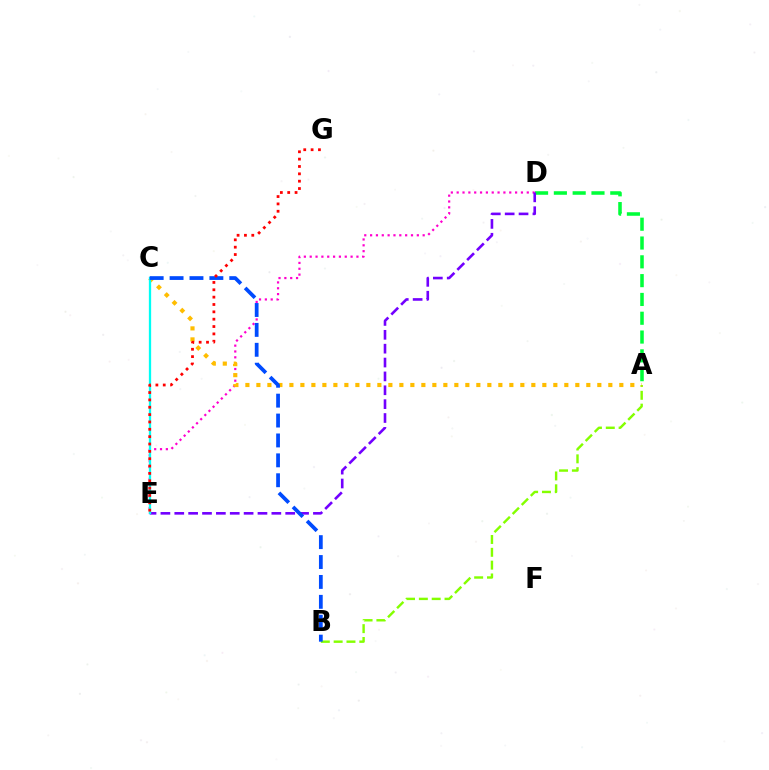{('A', 'B'): [{'color': '#84ff00', 'line_style': 'dashed', 'thickness': 1.74}], ('A', 'D'): [{'color': '#00ff39', 'line_style': 'dashed', 'thickness': 2.55}], ('D', 'E'): [{'color': '#ff00cf', 'line_style': 'dotted', 'thickness': 1.59}, {'color': '#7200ff', 'line_style': 'dashed', 'thickness': 1.88}], ('A', 'C'): [{'color': '#ffbd00', 'line_style': 'dotted', 'thickness': 2.99}], ('C', 'E'): [{'color': '#00fff6', 'line_style': 'solid', 'thickness': 1.65}], ('B', 'C'): [{'color': '#004bff', 'line_style': 'dashed', 'thickness': 2.7}], ('E', 'G'): [{'color': '#ff0000', 'line_style': 'dotted', 'thickness': 2.0}]}